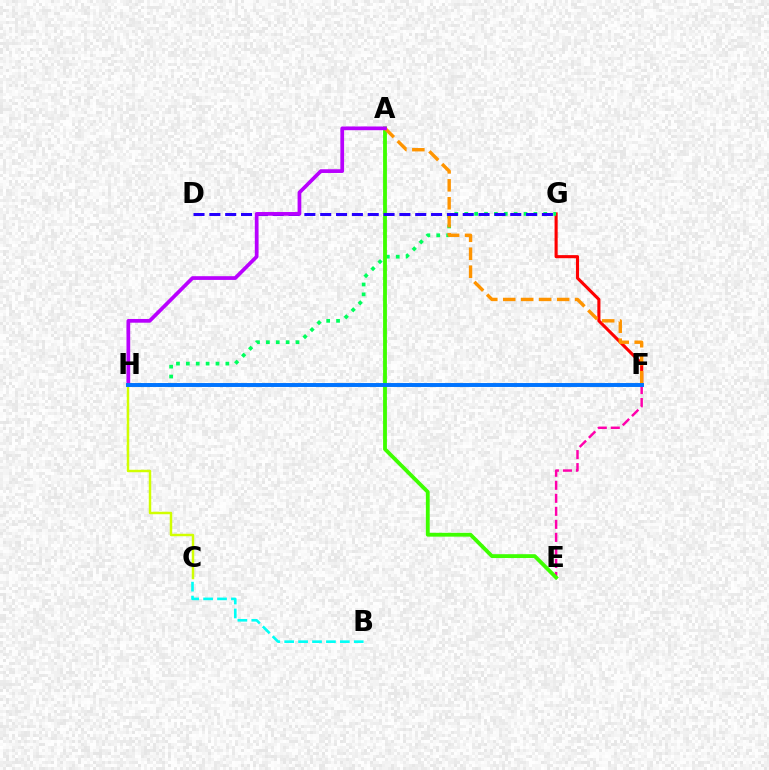{('F', 'G'): [{'color': '#ff0000', 'line_style': 'solid', 'thickness': 2.24}], ('E', 'F'): [{'color': '#ff00ac', 'line_style': 'dashed', 'thickness': 1.77}], ('C', 'H'): [{'color': '#d1ff00', 'line_style': 'solid', 'thickness': 1.77}], ('G', 'H'): [{'color': '#00ff5c', 'line_style': 'dotted', 'thickness': 2.68}], ('A', 'E'): [{'color': '#3dff00', 'line_style': 'solid', 'thickness': 2.76}], ('B', 'C'): [{'color': '#00fff6', 'line_style': 'dashed', 'thickness': 1.89}], ('A', 'F'): [{'color': '#ff9400', 'line_style': 'dashed', 'thickness': 2.44}], ('D', 'G'): [{'color': '#2500ff', 'line_style': 'dashed', 'thickness': 2.15}], ('A', 'H'): [{'color': '#b900ff', 'line_style': 'solid', 'thickness': 2.68}], ('F', 'H'): [{'color': '#0074ff', 'line_style': 'solid', 'thickness': 2.83}]}